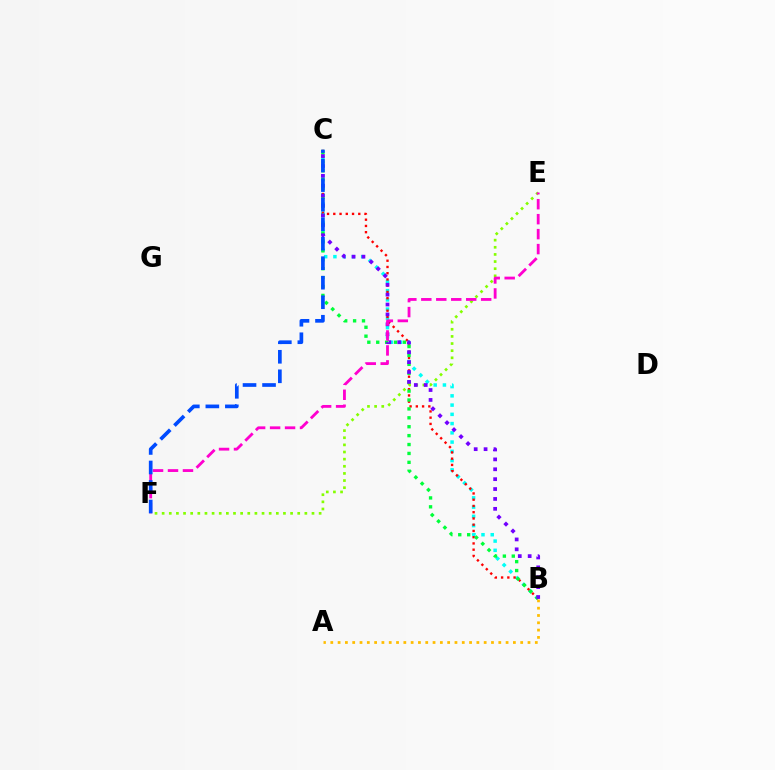{('B', 'C'): [{'color': '#00fff6', 'line_style': 'dotted', 'thickness': 2.51}, {'color': '#ff0000', 'line_style': 'dotted', 'thickness': 1.7}, {'color': '#00ff39', 'line_style': 'dotted', 'thickness': 2.42}, {'color': '#7200ff', 'line_style': 'dotted', 'thickness': 2.69}], ('A', 'B'): [{'color': '#ffbd00', 'line_style': 'dotted', 'thickness': 1.98}], ('E', 'F'): [{'color': '#84ff00', 'line_style': 'dotted', 'thickness': 1.94}, {'color': '#ff00cf', 'line_style': 'dashed', 'thickness': 2.03}], ('C', 'F'): [{'color': '#004bff', 'line_style': 'dashed', 'thickness': 2.65}]}